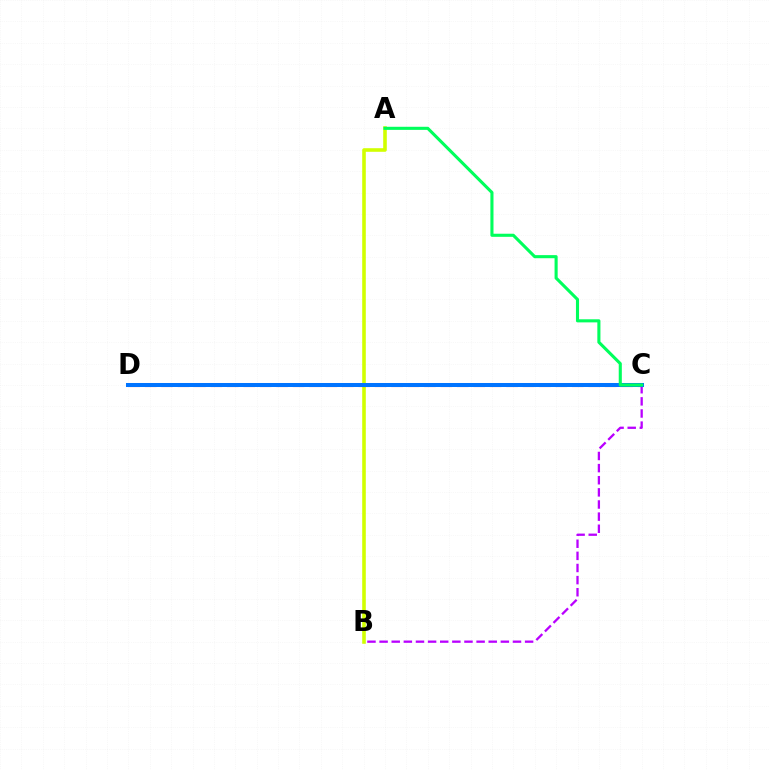{('A', 'B'): [{'color': '#d1ff00', 'line_style': 'solid', 'thickness': 2.59}], ('C', 'D'): [{'color': '#ff0000', 'line_style': 'dashed', 'thickness': 2.23}, {'color': '#0074ff', 'line_style': 'solid', 'thickness': 2.89}], ('B', 'C'): [{'color': '#b900ff', 'line_style': 'dashed', 'thickness': 1.65}], ('A', 'C'): [{'color': '#00ff5c', 'line_style': 'solid', 'thickness': 2.23}]}